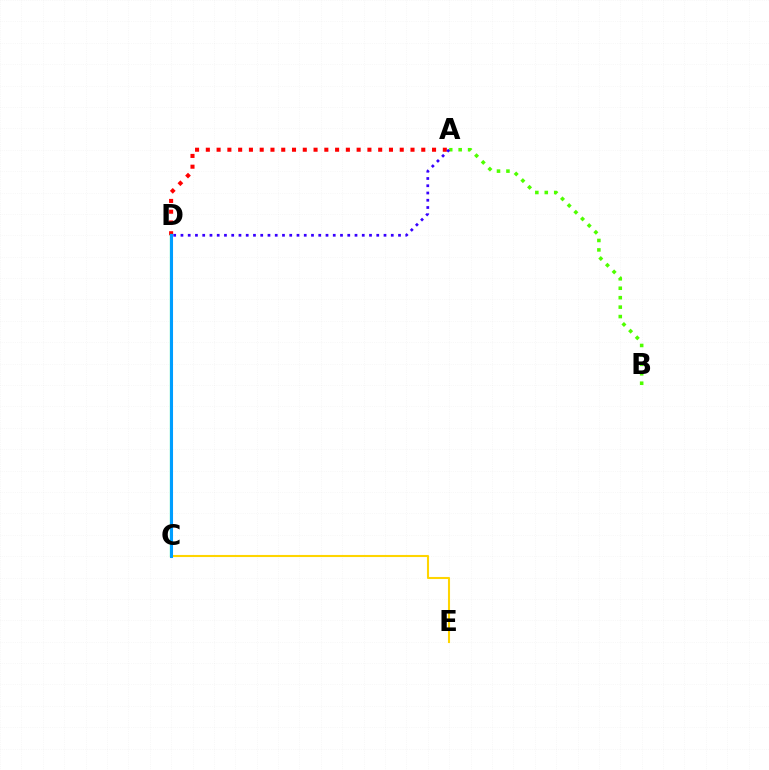{('C', 'E'): [{'color': '#ffd500', 'line_style': 'solid', 'thickness': 1.51}], ('A', 'D'): [{'color': '#ff0000', 'line_style': 'dotted', 'thickness': 2.93}, {'color': '#3700ff', 'line_style': 'dotted', 'thickness': 1.97}], ('C', 'D'): [{'color': '#ff00ed', 'line_style': 'dotted', 'thickness': 1.95}, {'color': '#00ff86', 'line_style': 'solid', 'thickness': 1.61}, {'color': '#009eff', 'line_style': 'solid', 'thickness': 2.21}], ('A', 'B'): [{'color': '#4fff00', 'line_style': 'dotted', 'thickness': 2.56}]}